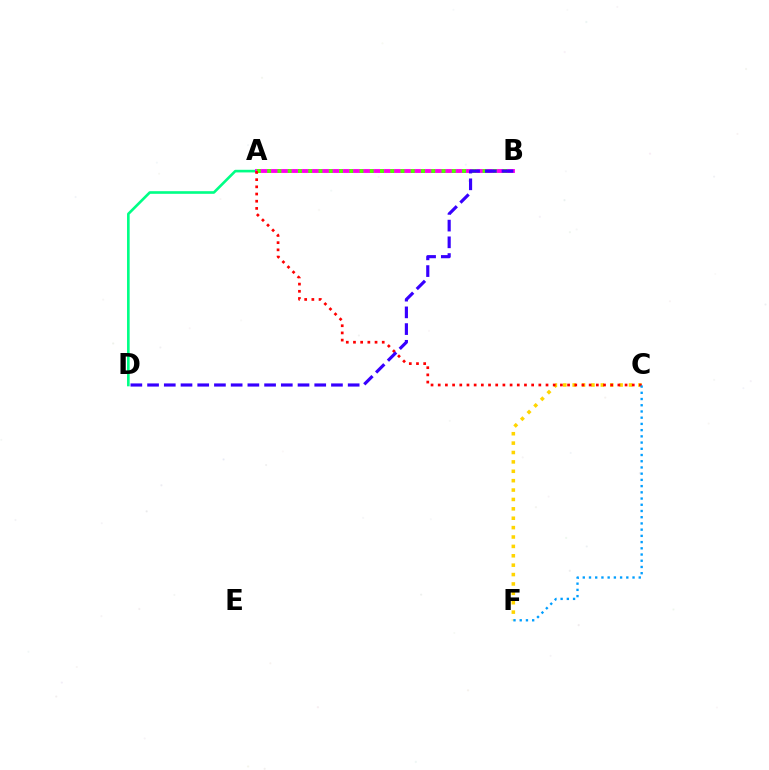{('A', 'D'): [{'color': '#00ff86', 'line_style': 'solid', 'thickness': 1.89}], ('A', 'B'): [{'color': '#ff00ed', 'line_style': 'solid', 'thickness': 2.78}, {'color': '#4fff00', 'line_style': 'dotted', 'thickness': 2.79}], ('C', 'F'): [{'color': '#ffd500', 'line_style': 'dotted', 'thickness': 2.55}, {'color': '#009eff', 'line_style': 'dotted', 'thickness': 1.69}], ('A', 'C'): [{'color': '#ff0000', 'line_style': 'dotted', 'thickness': 1.95}], ('B', 'D'): [{'color': '#3700ff', 'line_style': 'dashed', 'thickness': 2.27}]}